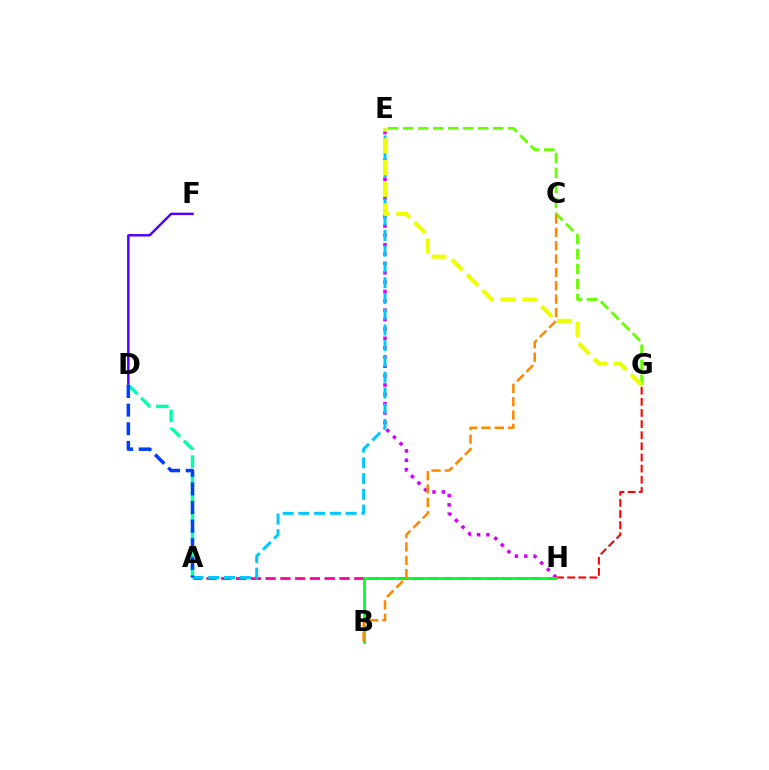{('E', 'H'): [{'color': '#d600ff', 'line_style': 'dotted', 'thickness': 2.54}], ('E', 'G'): [{'color': '#66ff00', 'line_style': 'dashed', 'thickness': 2.04}, {'color': '#eeff00', 'line_style': 'dashed', 'thickness': 2.95}], ('A', 'H'): [{'color': '#ff00a0', 'line_style': 'dashed', 'thickness': 2.01}], ('G', 'H'): [{'color': '#ff0000', 'line_style': 'dashed', 'thickness': 1.51}], ('A', 'E'): [{'color': '#00c7ff', 'line_style': 'dashed', 'thickness': 2.14}], ('B', 'H'): [{'color': '#00ff27', 'line_style': 'solid', 'thickness': 2.0}], ('D', 'F'): [{'color': '#4f00ff', 'line_style': 'solid', 'thickness': 1.78}], ('B', 'C'): [{'color': '#ff8800', 'line_style': 'dashed', 'thickness': 1.82}], ('A', 'D'): [{'color': '#00ffaf', 'line_style': 'dashed', 'thickness': 2.48}, {'color': '#003fff', 'line_style': 'dashed', 'thickness': 2.53}]}